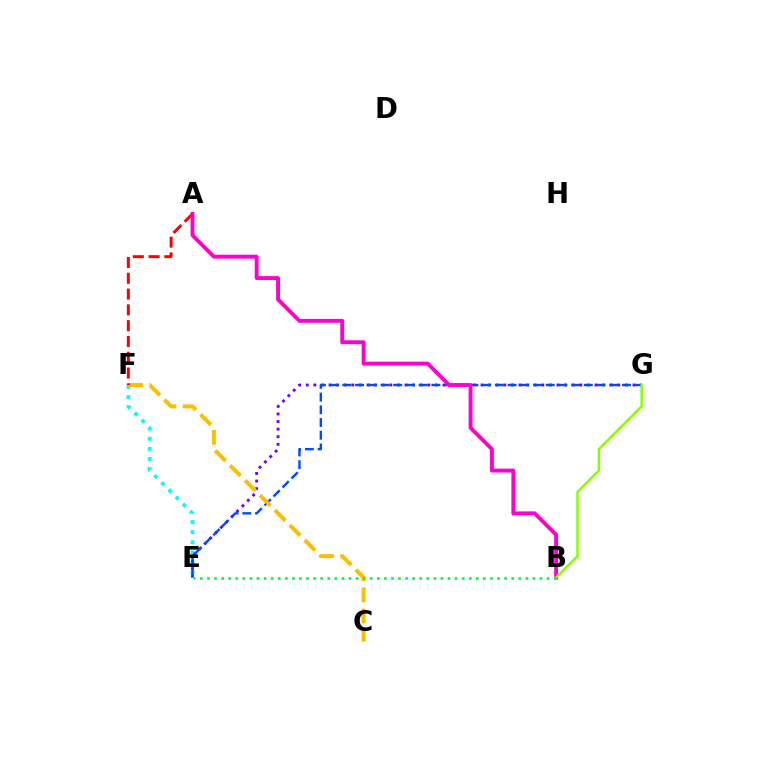{('E', 'F'): [{'color': '#00fff6', 'line_style': 'dotted', 'thickness': 2.75}], ('E', 'G'): [{'color': '#7200ff', 'line_style': 'dotted', 'thickness': 2.06}, {'color': '#004bff', 'line_style': 'dashed', 'thickness': 1.73}], ('C', 'F'): [{'color': '#ffbd00', 'line_style': 'dashed', 'thickness': 2.87}], ('A', 'F'): [{'color': '#ff0000', 'line_style': 'dashed', 'thickness': 2.15}], ('A', 'B'): [{'color': '#ff00cf', 'line_style': 'solid', 'thickness': 2.8}], ('B', 'G'): [{'color': '#84ff00', 'line_style': 'solid', 'thickness': 1.78}], ('B', 'E'): [{'color': '#00ff39', 'line_style': 'dotted', 'thickness': 1.92}]}